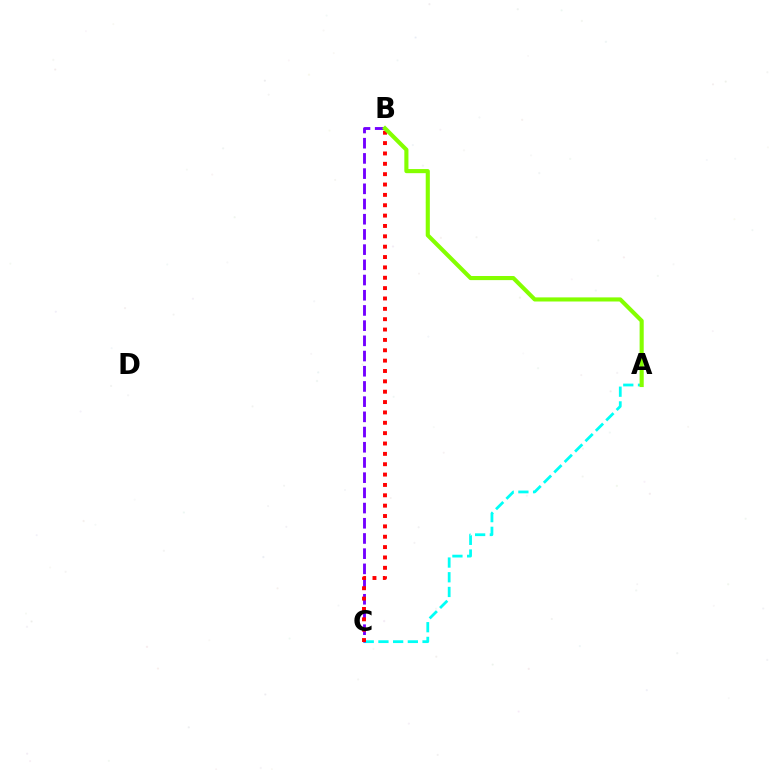{('A', 'C'): [{'color': '#00fff6', 'line_style': 'dashed', 'thickness': 2.0}], ('B', 'C'): [{'color': '#7200ff', 'line_style': 'dashed', 'thickness': 2.07}, {'color': '#ff0000', 'line_style': 'dotted', 'thickness': 2.81}], ('A', 'B'): [{'color': '#84ff00', 'line_style': 'solid', 'thickness': 2.96}]}